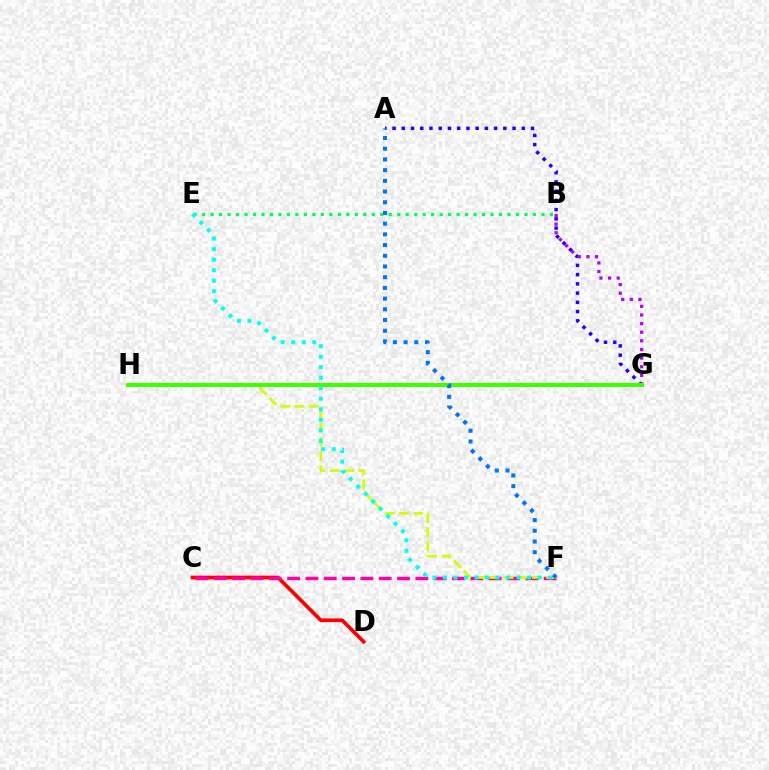{('A', 'G'): [{'color': '#2500ff', 'line_style': 'dotted', 'thickness': 2.51}], ('B', 'E'): [{'color': '#00ff5c', 'line_style': 'dotted', 'thickness': 2.31}], ('G', 'H'): [{'color': '#ff9400', 'line_style': 'dashed', 'thickness': 1.83}, {'color': '#3dff00', 'line_style': 'solid', 'thickness': 2.87}], ('C', 'D'): [{'color': '#ff0000', 'line_style': 'solid', 'thickness': 2.66}], ('C', 'F'): [{'color': '#ff00ac', 'line_style': 'dashed', 'thickness': 2.49}], ('B', 'G'): [{'color': '#b900ff', 'line_style': 'dotted', 'thickness': 2.34}], ('F', 'H'): [{'color': '#d1ff00', 'line_style': 'dashed', 'thickness': 1.93}], ('E', 'F'): [{'color': '#00fff6', 'line_style': 'dotted', 'thickness': 2.86}], ('A', 'F'): [{'color': '#0074ff', 'line_style': 'dotted', 'thickness': 2.91}]}